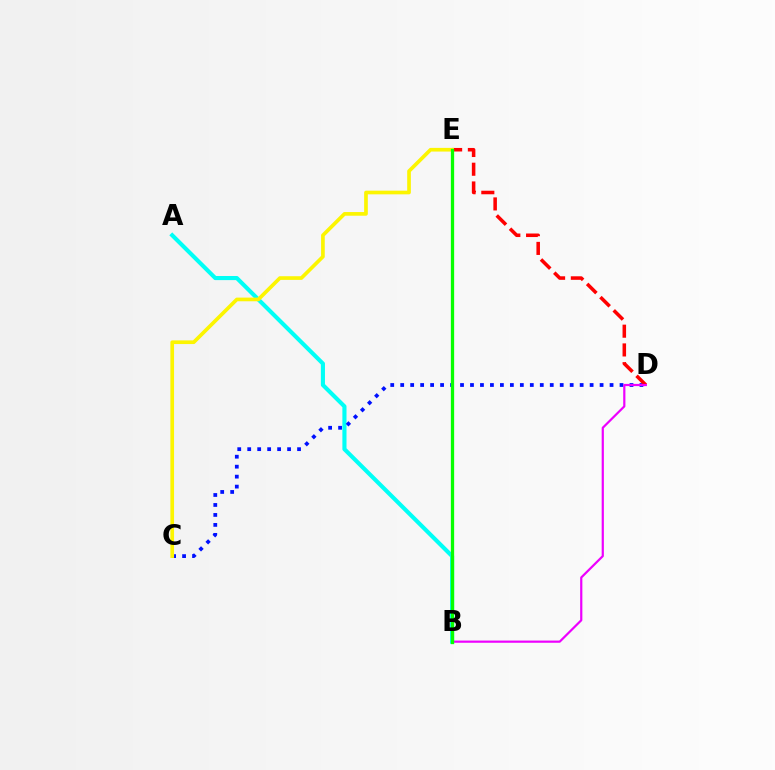{('A', 'B'): [{'color': '#00fff6', 'line_style': 'solid', 'thickness': 2.96}], ('C', 'D'): [{'color': '#0010ff', 'line_style': 'dotted', 'thickness': 2.71}], ('D', 'E'): [{'color': '#ff0000', 'line_style': 'dashed', 'thickness': 2.55}], ('C', 'E'): [{'color': '#fcf500', 'line_style': 'solid', 'thickness': 2.65}], ('B', 'D'): [{'color': '#ee00ff', 'line_style': 'solid', 'thickness': 1.58}], ('B', 'E'): [{'color': '#08ff00', 'line_style': 'solid', 'thickness': 2.37}]}